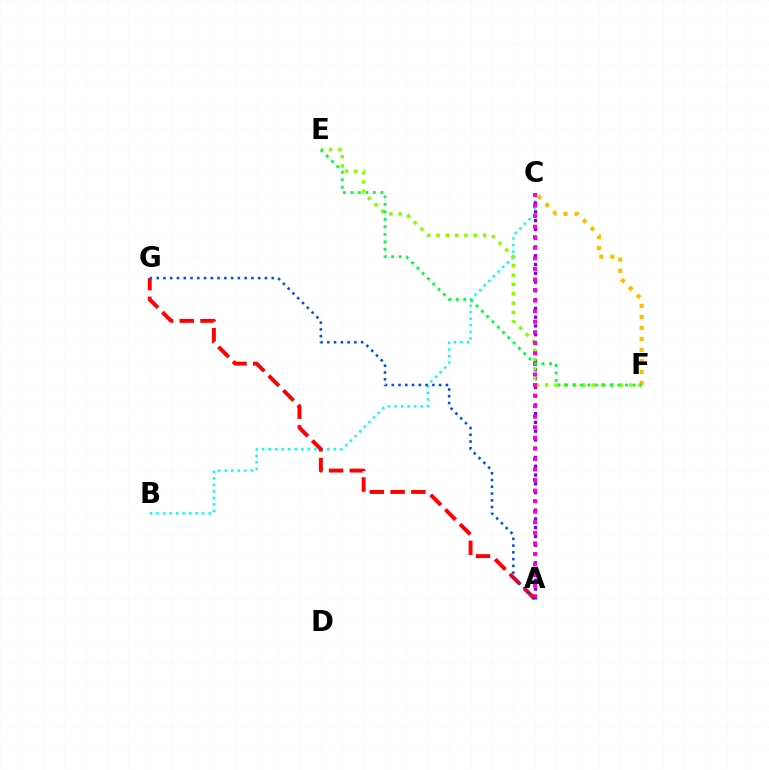{('B', 'C'): [{'color': '#00fff6', 'line_style': 'dotted', 'thickness': 1.77}], ('A', 'C'): [{'color': '#7200ff', 'line_style': 'dotted', 'thickness': 2.38}, {'color': '#ff00cf', 'line_style': 'dotted', 'thickness': 2.87}], ('E', 'F'): [{'color': '#84ff00', 'line_style': 'dotted', 'thickness': 2.54}, {'color': '#00ff39', 'line_style': 'dotted', 'thickness': 2.03}], ('A', 'G'): [{'color': '#ff0000', 'line_style': 'dashed', 'thickness': 2.82}, {'color': '#004bff', 'line_style': 'dotted', 'thickness': 1.84}], ('C', 'F'): [{'color': '#ffbd00', 'line_style': 'dotted', 'thickness': 2.99}]}